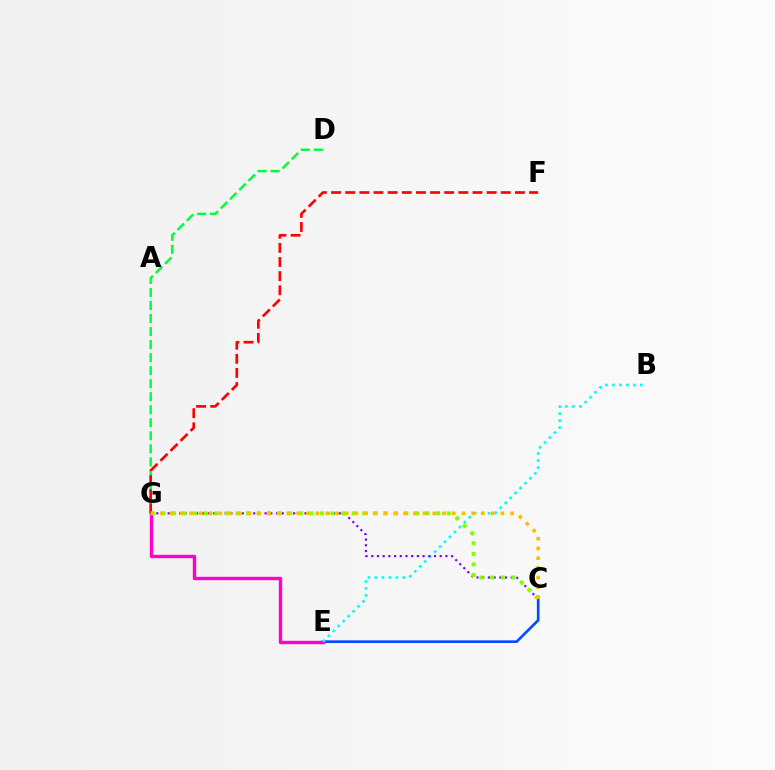{('C', 'E'): [{'color': '#004bff', 'line_style': 'solid', 'thickness': 1.9}], ('E', 'G'): [{'color': '#ff00cf', 'line_style': 'solid', 'thickness': 2.44}], ('B', 'E'): [{'color': '#00fff6', 'line_style': 'dotted', 'thickness': 1.9}], ('D', 'G'): [{'color': '#00ff39', 'line_style': 'dashed', 'thickness': 1.77}], ('F', 'G'): [{'color': '#ff0000', 'line_style': 'dashed', 'thickness': 1.92}], ('C', 'G'): [{'color': '#7200ff', 'line_style': 'dotted', 'thickness': 1.55}, {'color': '#84ff00', 'line_style': 'dotted', 'thickness': 2.87}, {'color': '#ffbd00', 'line_style': 'dotted', 'thickness': 2.64}]}